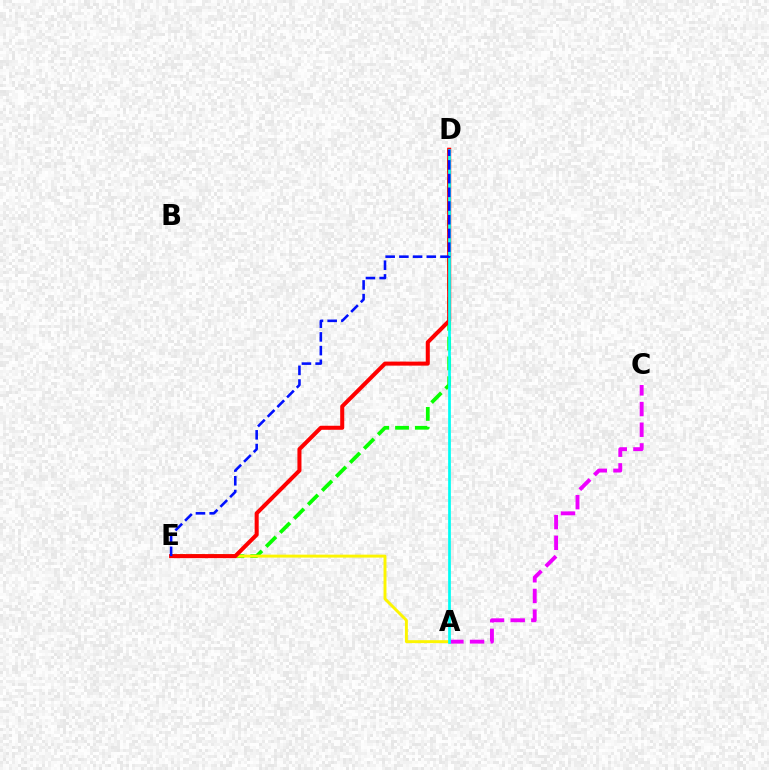{('D', 'E'): [{'color': '#08ff00', 'line_style': 'dashed', 'thickness': 2.69}, {'color': '#ff0000', 'line_style': 'solid', 'thickness': 2.91}, {'color': '#0010ff', 'line_style': 'dashed', 'thickness': 1.86}], ('A', 'E'): [{'color': '#fcf500', 'line_style': 'solid', 'thickness': 2.11}], ('A', 'C'): [{'color': '#ee00ff', 'line_style': 'dashed', 'thickness': 2.81}], ('A', 'D'): [{'color': '#00fff6', 'line_style': 'solid', 'thickness': 1.96}]}